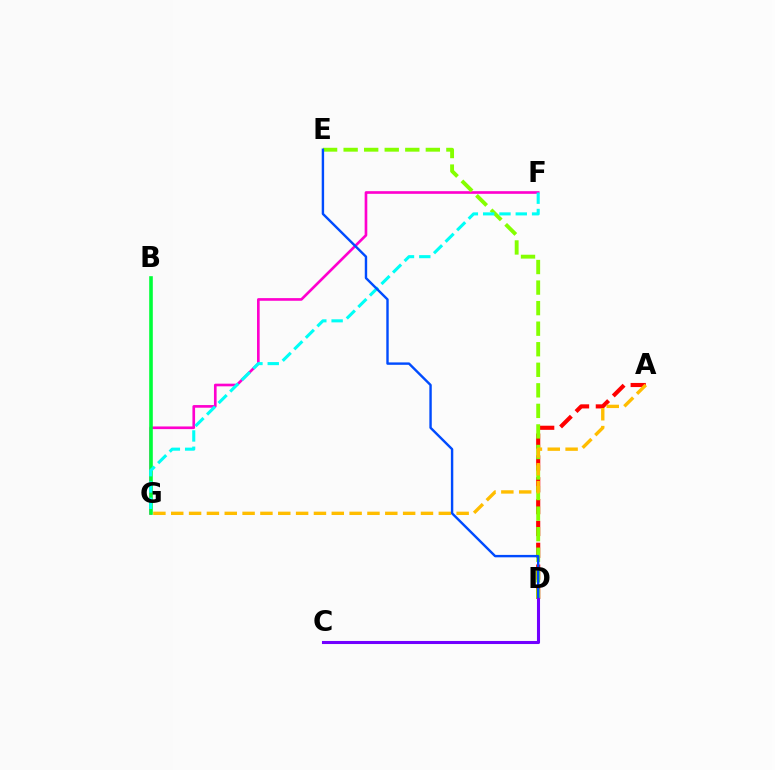{('A', 'D'): [{'color': '#ff0000', 'line_style': 'dashed', 'thickness': 2.97}], ('F', 'G'): [{'color': '#ff00cf', 'line_style': 'solid', 'thickness': 1.91}, {'color': '#00fff6', 'line_style': 'dashed', 'thickness': 2.21}], ('B', 'G'): [{'color': '#00ff39', 'line_style': 'solid', 'thickness': 2.6}], ('D', 'E'): [{'color': '#84ff00', 'line_style': 'dashed', 'thickness': 2.79}, {'color': '#004bff', 'line_style': 'solid', 'thickness': 1.73}], ('A', 'G'): [{'color': '#ffbd00', 'line_style': 'dashed', 'thickness': 2.42}], ('C', 'D'): [{'color': '#7200ff', 'line_style': 'solid', 'thickness': 2.21}]}